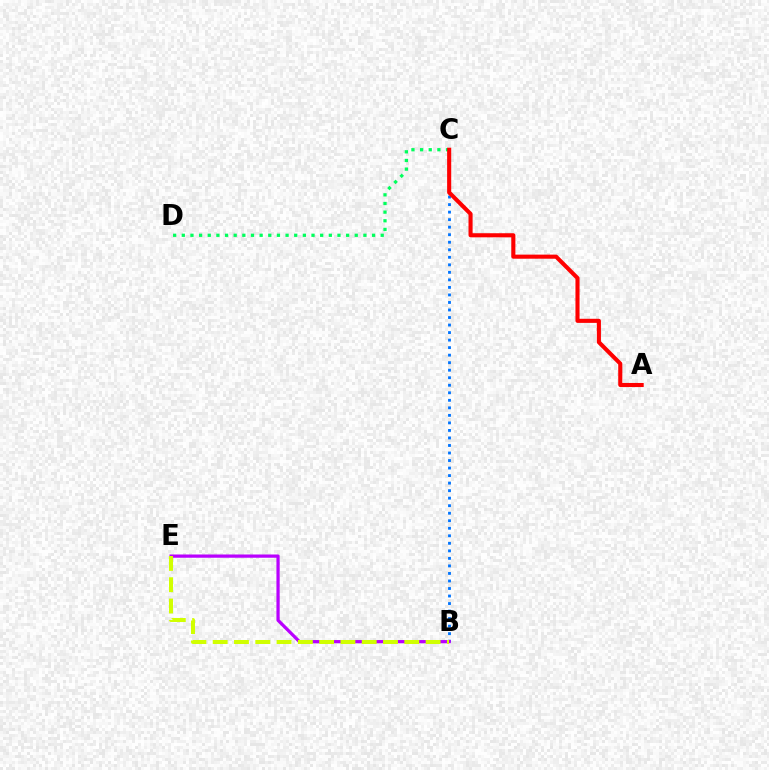{('C', 'D'): [{'color': '#00ff5c', 'line_style': 'dotted', 'thickness': 2.35}], ('B', 'C'): [{'color': '#0074ff', 'line_style': 'dotted', 'thickness': 2.05}], ('A', 'C'): [{'color': '#ff0000', 'line_style': 'solid', 'thickness': 2.95}], ('B', 'E'): [{'color': '#b900ff', 'line_style': 'solid', 'thickness': 2.33}, {'color': '#d1ff00', 'line_style': 'dashed', 'thickness': 2.89}]}